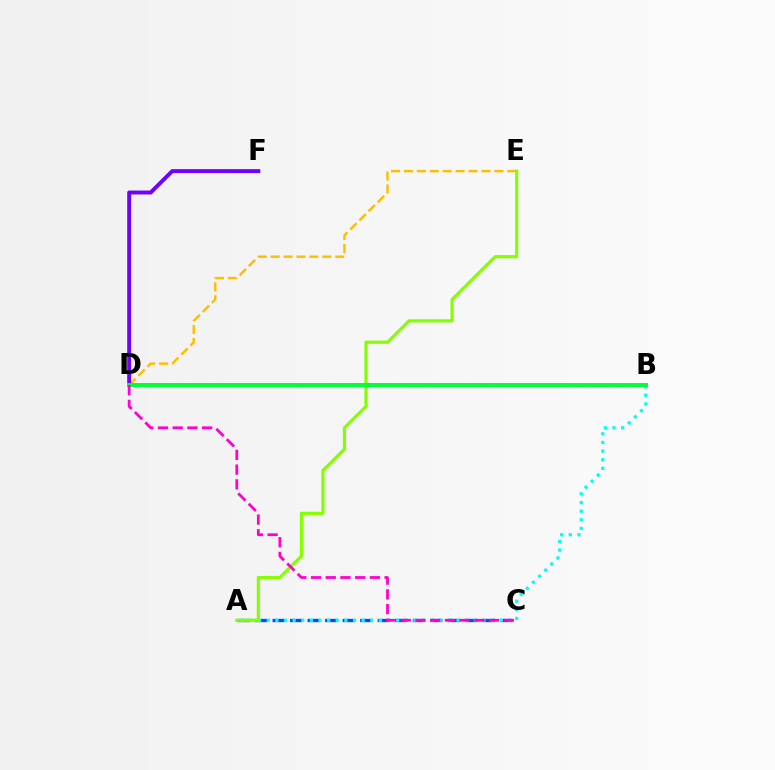{('D', 'E'): [{'color': '#ffbd00', 'line_style': 'dashed', 'thickness': 1.75}], ('A', 'C'): [{'color': '#004bff', 'line_style': 'dashed', 'thickness': 2.38}], ('A', 'B'): [{'color': '#00fff6', 'line_style': 'dotted', 'thickness': 2.34}], ('B', 'D'): [{'color': '#ff0000', 'line_style': 'dashed', 'thickness': 1.79}, {'color': '#00ff39', 'line_style': 'solid', 'thickness': 2.85}], ('D', 'F'): [{'color': '#7200ff', 'line_style': 'solid', 'thickness': 2.83}], ('A', 'E'): [{'color': '#84ff00', 'line_style': 'solid', 'thickness': 2.27}], ('C', 'D'): [{'color': '#ff00cf', 'line_style': 'dashed', 'thickness': 2.0}]}